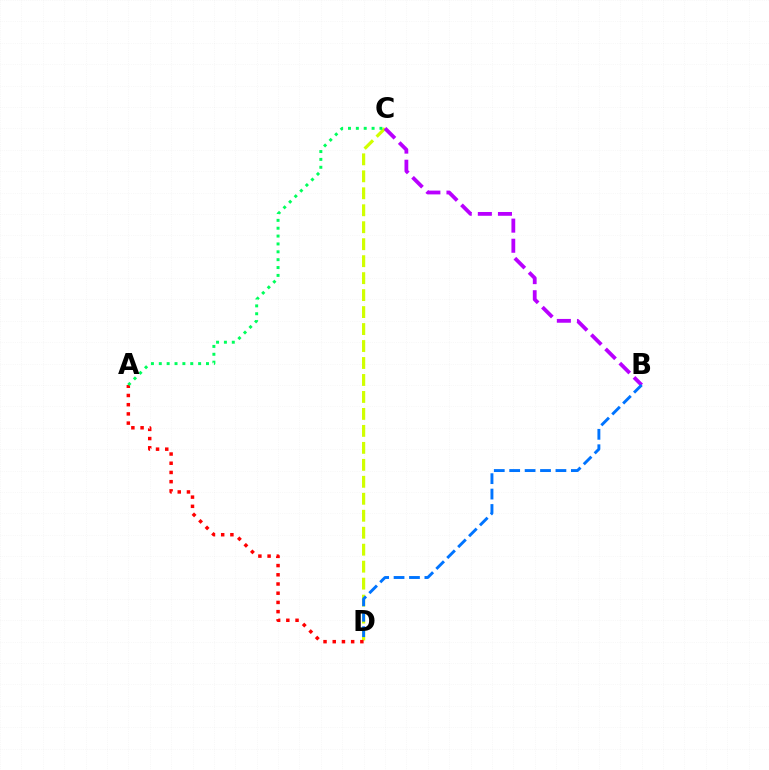{('C', 'D'): [{'color': '#d1ff00', 'line_style': 'dashed', 'thickness': 2.31}], ('A', 'D'): [{'color': '#ff0000', 'line_style': 'dotted', 'thickness': 2.5}], ('A', 'C'): [{'color': '#00ff5c', 'line_style': 'dotted', 'thickness': 2.14}], ('B', 'C'): [{'color': '#b900ff', 'line_style': 'dashed', 'thickness': 2.73}], ('B', 'D'): [{'color': '#0074ff', 'line_style': 'dashed', 'thickness': 2.09}]}